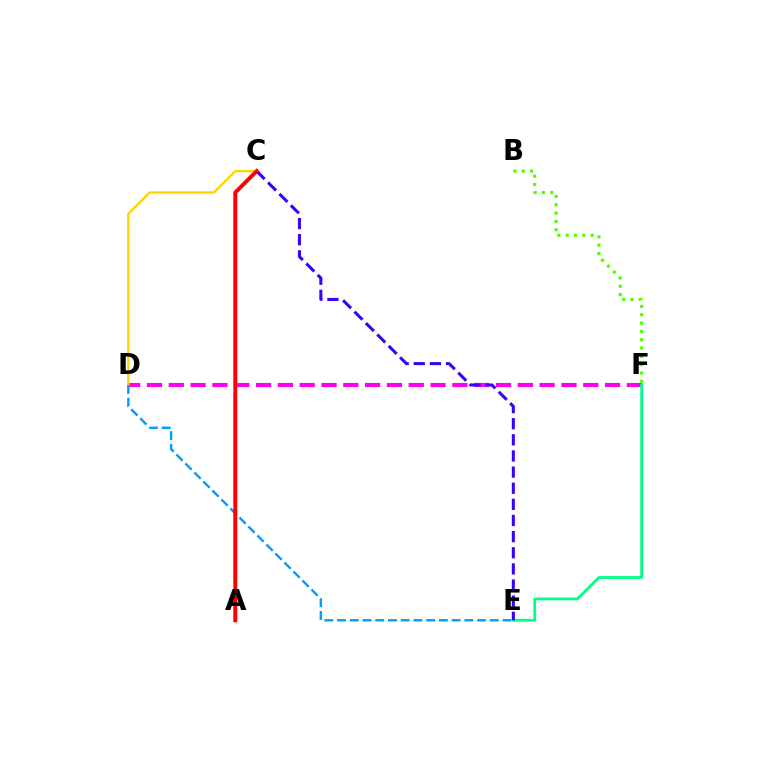{('D', 'F'): [{'color': '#ff00ed', 'line_style': 'dashed', 'thickness': 2.96}], ('C', 'D'): [{'color': '#ffd500', 'line_style': 'solid', 'thickness': 1.72}], ('D', 'E'): [{'color': '#009eff', 'line_style': 'dashed', 'thickness': 1.73}], ('E', 'F'): [{'color': '#00ff86', 'line_style': 'solid', 'thickness': 2.0}], ('C', 'E'): [{'color': '#3700ff', 'line_style': 'dashed', 'thickness': 2.19}], ('A', 'C'): [{'color': '#ff0000', 'line_style': 'solid', 'thickness': 2.84}], ('B', 'F'): [{'color': '#4fff00', 'line_style': 'dotted', 'thickness': 2.26}]}